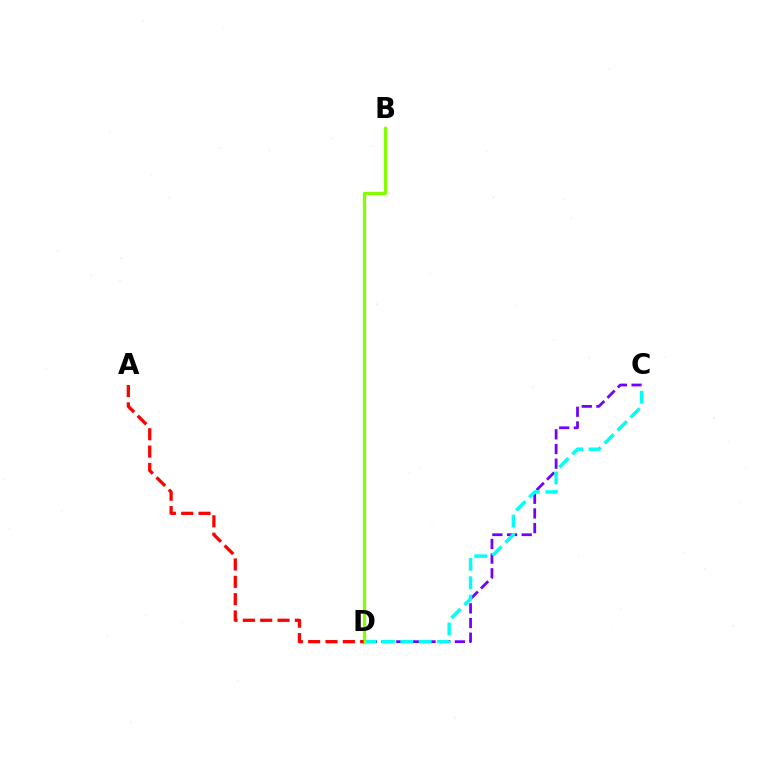{('C', 'D'): [{'color': '#7200ff', 'line_style': 'dashed', 'thickness': 1.99}, {'color': '#00fff6', 'line_style': 'dashed', 'thickness': 2.5}], ('B', 'D'): [{'color': '#84ff00', 'line_style': 'solid', 'thickness': 2.35}], ('A', 'D'): [{'color': '#ff0000', 'line_style': 'dashed', 'thickness': 2.36}]}